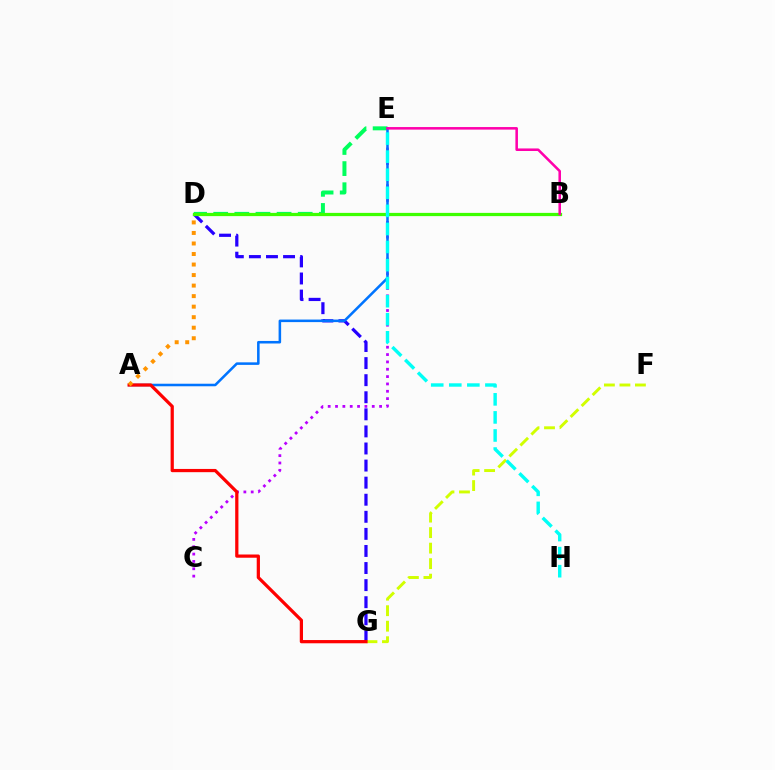{('D', 'G'): [{'color': '#2500ff', 'line_style': 'dashed', 'thickness': 2.32}], ('C', 'E'): [{'color': '#b900ff', 'line_style': 'dotted', 'thickness': 1.99}], ('D', 'E'): [{'color': '#00ff5c', 'line_style': 'dashed', 'thickness': 2.87}], ('A', 'E'): [{'color': '#0074ff', 'line_style': 'solid', 'thickness': 1.83}], ('B', 'D'): [{'color': '#3dff00', 'line_style': 'solid', 'thickness': 2.33}], ('F', 'G'): [{'color': '#d1ff00', 'line_style': 'dashed', 'thickness': 2.11}], ('B', 'E'): [{'color': '#ff00ac', 'line_style': 'solid', 'thickness': 1.84}], ('E', 'H'): [{'color': '#00fff6', 'line_style': 'dashed', 'thickness': 2.45}], ('A', 'G'): [{'color': '#ff0000', 'line_style': 'solid', 'thickness': 2.33}], ('A', 'D'): [{'color': '#ff9400', 'line_style': 'dotted', 'thickness': 2.86}]}